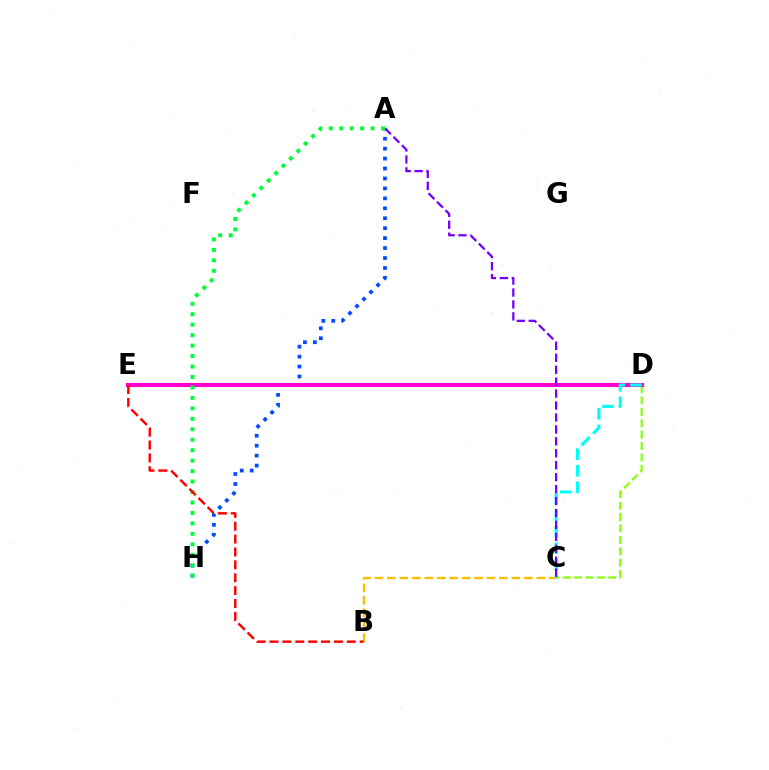{('A', 'H'): [{'color': '#004bff', 'line_style': 'dotted', 'thickness': 2.7}, {'color': '#00ff39', 'line_style': 'dotted', 'thickness': 2.84}], ('C', 'D'): [{'color': '#84ff00', 'line_style': 'dashed', 'thickness': 1.55}, {'color': '#00fff6', 'line_style': 'dashed', 'thickness': 2.24}], ('D', 'E'): [{'color': '#ff00cf', 'line_style': 'solid', 'thickness': 2.93}], ('A', 'C'): [{'color': '#7200ff', 'line_style': 'dashed', 'thickness': 1.62}], ('B', 'C'): [{'color': '#ffbd00', 'line_style': 'dashed', 'thickness': 1.69}], ('B', 'E'): [{'color': '#ff0000', 'line_style': 'dashed', 'thickness': 1.75}]}